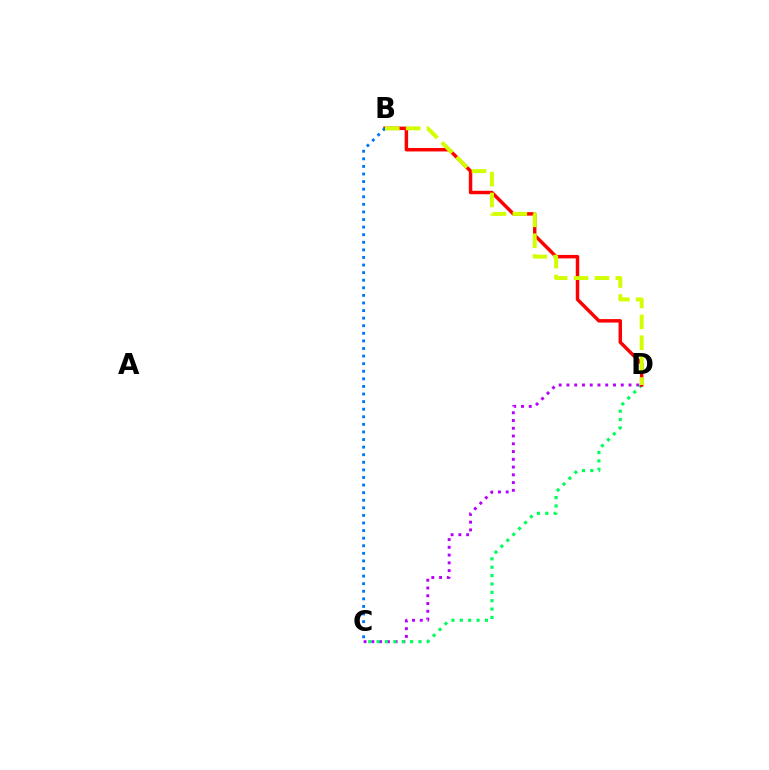{('C', 'D'): [{'color': '#b900ff', 'line_style': 'dotted', 'thickness': 2.11}, {'color': '#00ff5c', 'line_style': 'dotted', 'thickness': 2.27}], ('B', 'D'): [{'color': '#ff0000', 'line_style': 'solid', 'thickness': 2.49}, {'color': '#d1ff00', 'line_style': 'dashed', 'thickness': 2.84}], ('B', 'C'): [{'color': '#0074ff', 'line_style': 'dotted', 'thickness': 2.06}]}